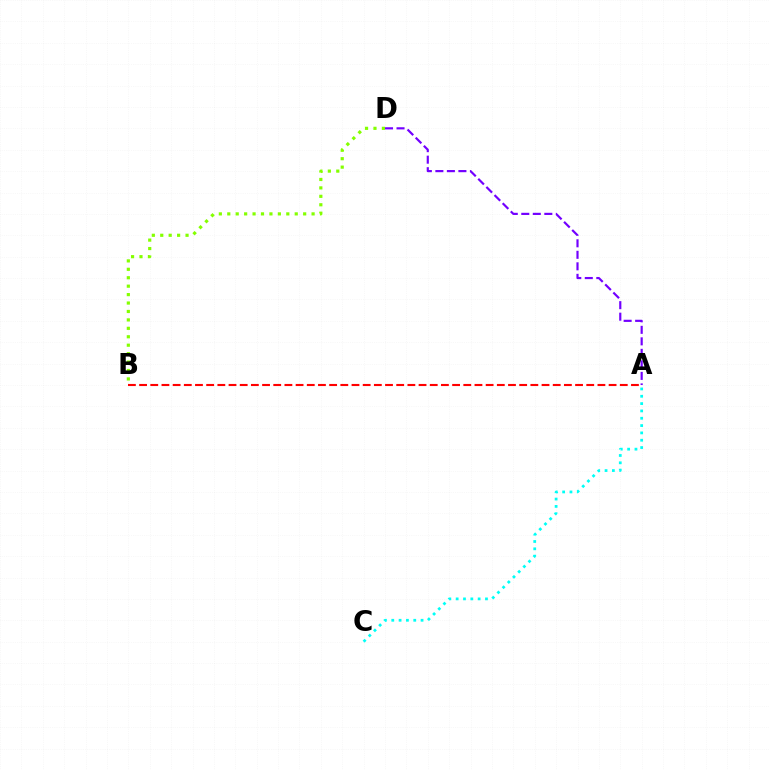{('A', 'D'): [{'color': '#7200ff', 'line_style': 'dashed', 'thickness': 1.56}], ('A', 'B'): [{'color': '#ff0000', 'line_style': 'dashed', 'thickness': 1.52}], ('A', 'C'): [{'color': '#00fff6', 'line_style': 'dotted', 'thickness': 1.99}], ('B', 'D'): [{'color': '#84ff00', 'line_style': 'dotted', 'thickness': 2.29}]}